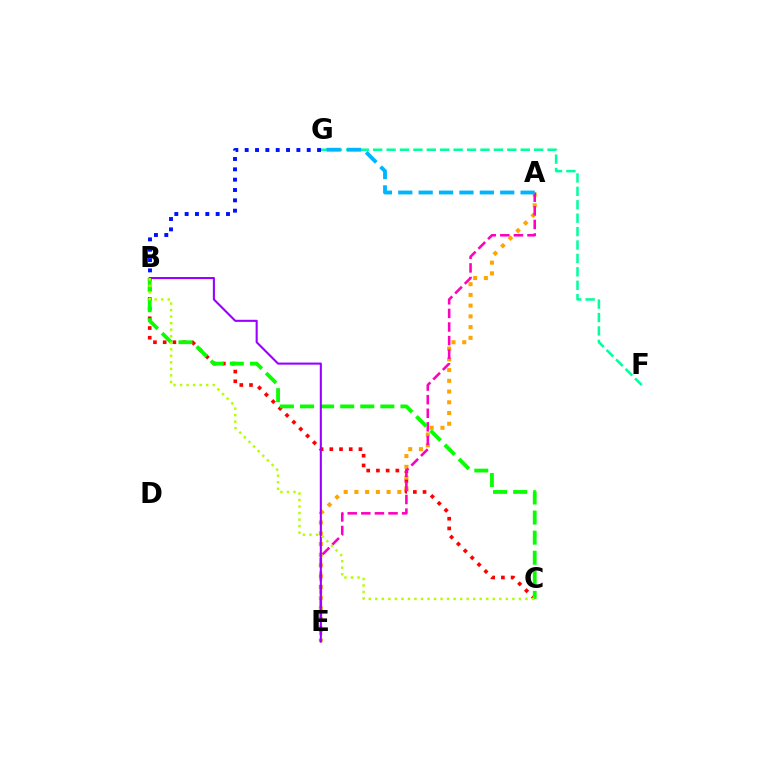{('B', 'C'): [{'color': '#ff0000', 'line_style': 'dotted', 'thickness': 2.64}, {'color': '#08ff00', 'line_style': 'dashed', 'thickness': 2.73}, {'color': '#b3ff00', 'line_style': 'dotted', 'thickness': 1.77}], ('A', 'E'): [{'color': '#ffa500', 'line_style': 'dotted', 'thickness': 2.92}, {'color': '#ff00bd', 'line_style': 'dashed', 'thickness': 1.85}], ('B', 'E'): [{'color': '#9b00ff', 'line_style': 'solid', 'thickness': 1.51}], ('F', 'G'): [{'color': '#00ff9d', 'line_style': 'dashed', 'thickness': 1.82}], ('A', 'G'): [{'color': '#00b5ff', 'line_style': 'dashed', 'thickness': 2.77}], ('B', 'G'): [{'color': '#0010ff', 'line_style': 'dotted', 'thickness': 2.81}]}